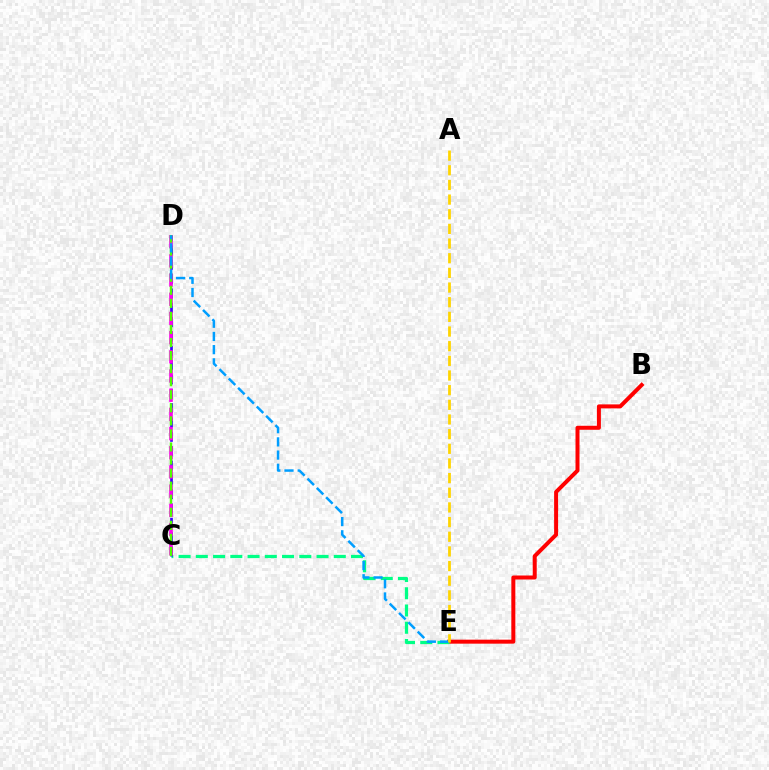{('B', 'E'): [{'color': '#ff0000', 'line_style': 'solid', 'thickness': 2.88}], ('C', 'E'): [{'color': '#00ff86', 'line_style': 'dashed', 'thickness': 2.34}], ('C', 'D'): [{'color': '#3700ff', 'line_style': 'dashed', 'thickness': 1.95}, {'color': '#ff00ed', 'line_style': 'dashed', 'thickness': 2.61}, {'color': '#4fff00', 'line_style': 'dashed', 'thickness': 1.77}], ('D', 'E'): [{'color': '#009eff', 'line_style': 'dashed', 'thickness': 1.79}], ('A', 'E'): [{'color': '#ffd500', 'line_style': 'dashed', 'thickness': 1.99}]}